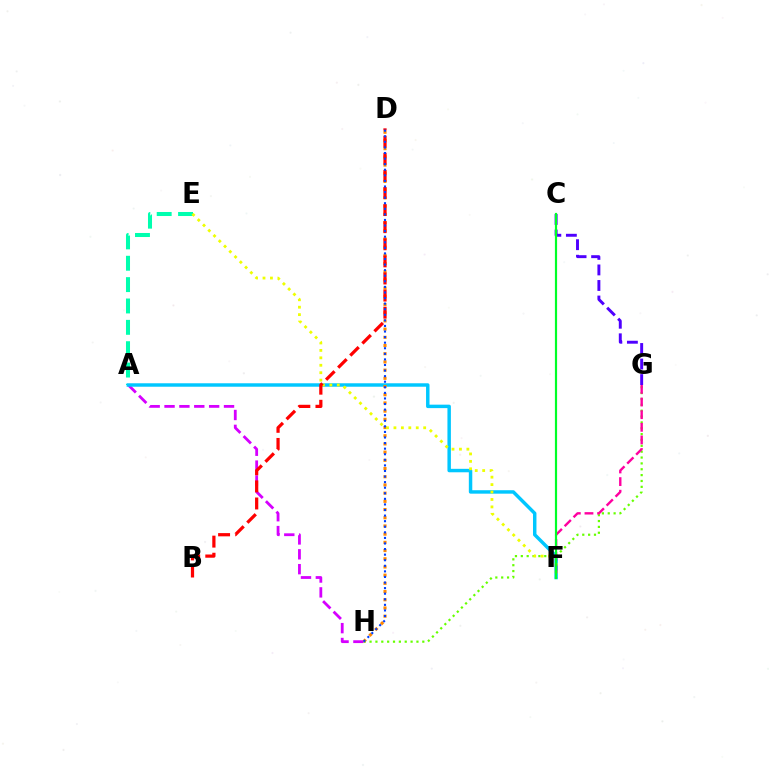{('C', 'G'): [{'color': '#4f00ff', 'line_style': 'dashed', 'thickness': 2.11}], ('A', 'E'): [{'color': '#00ffaf', 'line_style': 'dashed', 'thickness': 2.9}], ('A', 'H'): [{'color': '#d600ff', 'line_style': 'dashed', 'thickness': 2.02}], ('G', 'H'): [{'color': '#66ff00', 'line_style': 'dotted', 'thickness': 1.59}], ('A', 'F'): [{'color': '#00c7ff', 'line_style': 'solid', 'thickness': 2.49}], ('D', 'H'): [{'color': '#ff8800', 'line_style': 'dotted', 'thickness': 2.23}, {'color': '#003fff', 'line_style': 'dotted', 'thickness': 1.52}], ('E', 'F'): [{'color': '#eeff00', 'line_style': 'dotted', 'thickness': 2.02}], ('F', 'G'): [{'color': '#ff00a0', 'line_style': 'dashed', 'thickness': 1.72}], ('C', 'F'): [{'color': '#00ff27', 'line_style': 'solid', 'thickness': 1.57}], ('B', 'D'): [{'color': '#ff0000', 'line_style': 'dashed', 'thickness': 2.32}]}